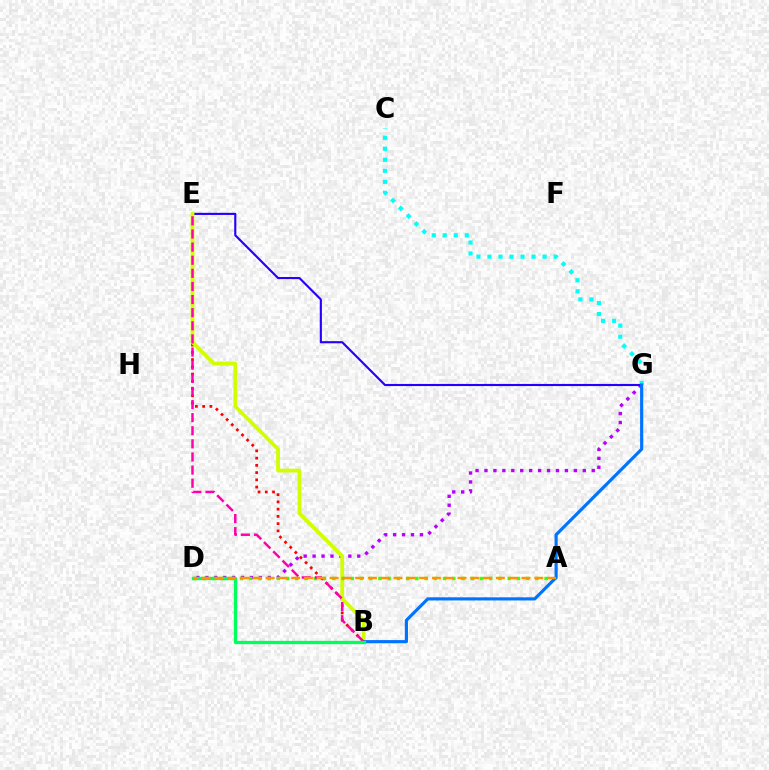{('D', 'G'): [{'color': '#b900ff', 'line_style': 'dotted', 'thickness': 2.43}], ('C', 'G'): [{'color': '#00fff6', 'line_style': 'dotted', 'thickness': 2.99}], ('B', 'E'): [{'color': '#ff0000', 'line_style': 'dotted', 'thickness': 1.97}, {'color': '#d1ff00', 'line_style': 'solid', 'thickness': 2.73}, {'color': '#ff00ac', 'line_style': 'dashed', 'thickness': 1.78}], ('E', 'G'): [{'color': '#2500ff', 'line_style': 'solid', 'thickness': 1.53}], ('A', 'D'): [{'color': '#3dff00', 'line_style': 'dotted', 'thickness': 2.51}, {'color': '#ff9400', 'line_style': 'dashed', 'thickness': 1.74}], ('B', 'G'): [{'color': '#0074ff', 'line_style': 'solid', 'thickness': 2.28}], ('B', 'D'): [{'color': '#00ff5c', 'line_style': 'solid', 'thickness': 2.37}]}